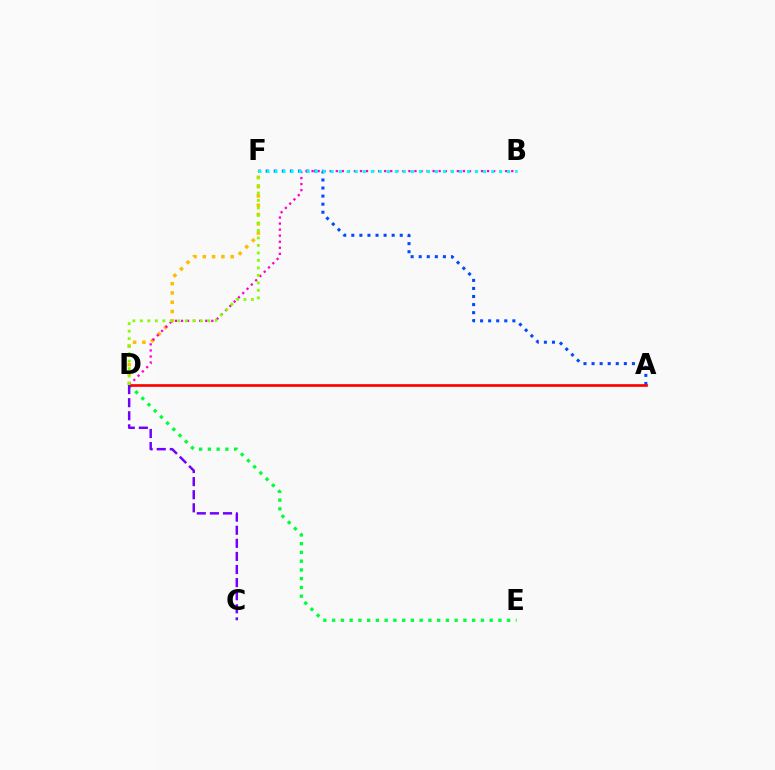{('A', 'F'): [{'color': '#004bff', 'line_style': 'dotted', 'thickness': 2.19}], ('D', 'E'): [{'color': '#00ff39', 'line_style': 'dotted', 'thickness': 2.38}], ('D', 'F'): [{'color': '#ffbd00', 'line_style': 'dotted', 'thickness': 2.52}, {'color': '#84ff00', 'line_style': 'dotted', 'thickness': 2.04}], ('B', 'D'): [{'color': '#ff00cf', 'line_style': 'dotted', 'thickness': 1.64}], ('A', 'D'): [{'color': '#ff0000', 'line_style': 'solid', 'thickness': 1.93}], ('B', 'F'): [{'color': '#00fff6', 'line_style': 'dotted', 'thickness': 2.18}], ('C', 'D'): [{'color': '#7200ff', 'line_style': 'dashed', 'thickness': 1.78}]}